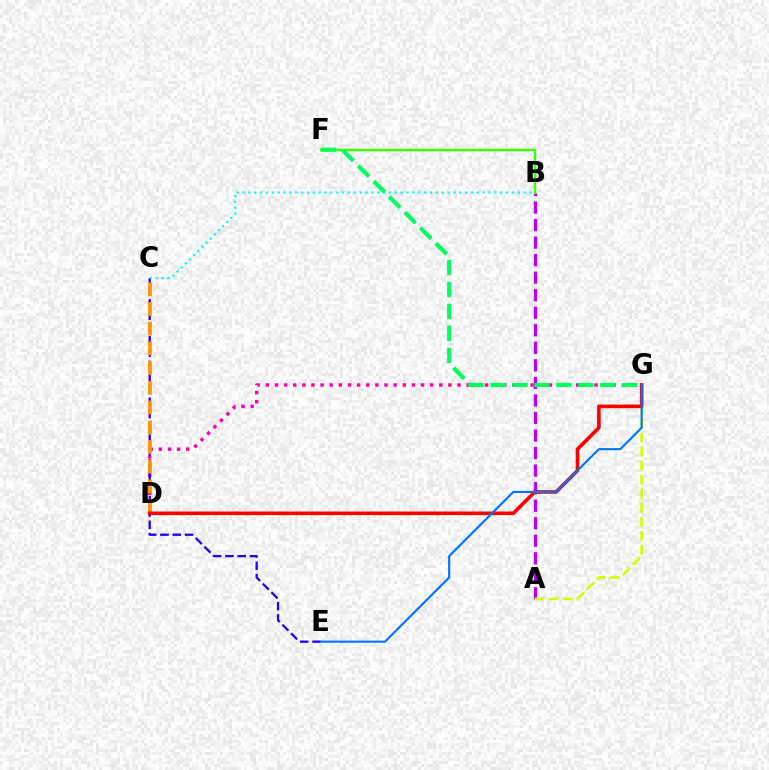{('D', 'G'): [{'color': '#ff00ac', 'line_style': 'dotted', 'thickness': 2.48}, {'color': '#ff0000', 'line_style': 'solid', 'thickness': 2.61}], ('A', 'B'): [{'color': '#b900ff', 'line_style': 'dashed', 'thickness': 2.38}], ('B', 'F'): [{'color': '#3dff00', 'line_style': 'solid', 'thickness': 1.76}], ('C', 'E'): [{'color': '#2500ff', 'line_style': 'dashed', 'thickness': 1.67}], ('A', 'G'): [{'color': '#d1ff00', 'line_style': 'dashed', 'thickness': 1.9}], ('C', 'D'): [{'color': '#ff9400', 'line_style': 'dashed', 'thickness': 2.68}], ('B', 'C'): [{'color': '#00fff6', 'line_style': 'dotted', 'thickness': 1.59}], ('E', 'G'): [{'color': '#0074ff', 'line_style': 'solid', 'thickness': 1.52}], ('F', 'G'): [{'color': '#00ff5c', 'line_style': 'dashed', 'thickness': 2.98}]}